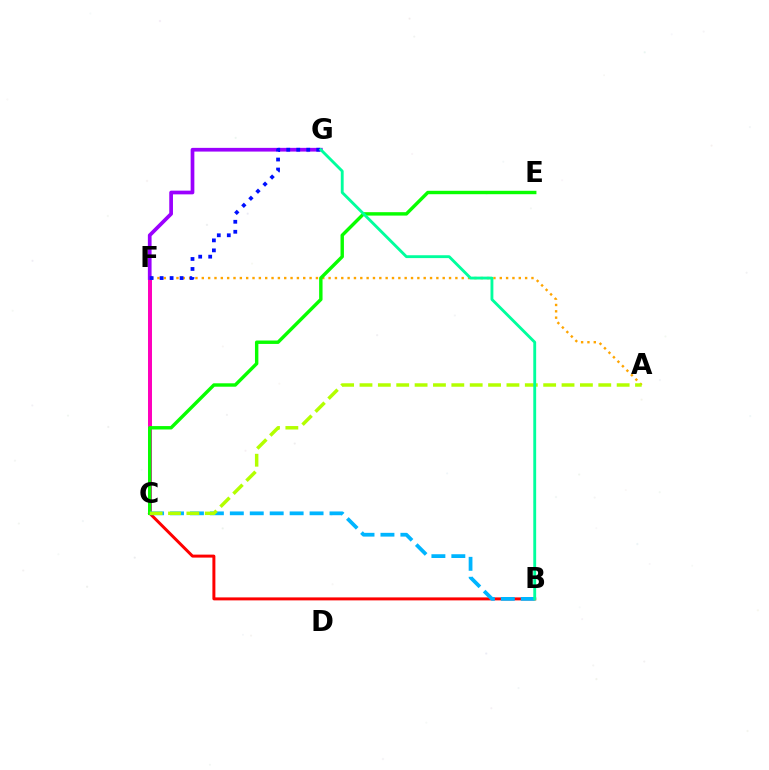{('B', 'C'): [{'color': '#ff0000', 'line_style': 'solid', 'thickness': 2.15}, {'color': '#00b5ff', 'line_style': 'dashed', 'thickness': 2.71}], ('C', 'F'): [{'color': '#ff00bd', 'line_style': 'solid', 'thickness': 2.87}], ('A', 'F'): [{'color': '#ffa500', 'line_style': 'dotted', 'thickness': 1.72}], ('C', 'E'): [{'color': '#08ff00', 'line_style': 'solid', 'thickness': 2.46}], ('F', 'G'): [{'color': '#9b00ff', 'line_style': 'solid', 'thickness': 2.67}, {'color': '#0010ff', 'line_style': 'dotted', 'thickness': 2.72}], ('A', 'C'): [{'color': '#b3ff00', 'line_style': 'dashed', 'thickness': 2.5}], ('B', 'G'): [{'color': '#00ff9d', 'line_style': 'solid', 'thickness': 2.06}]}